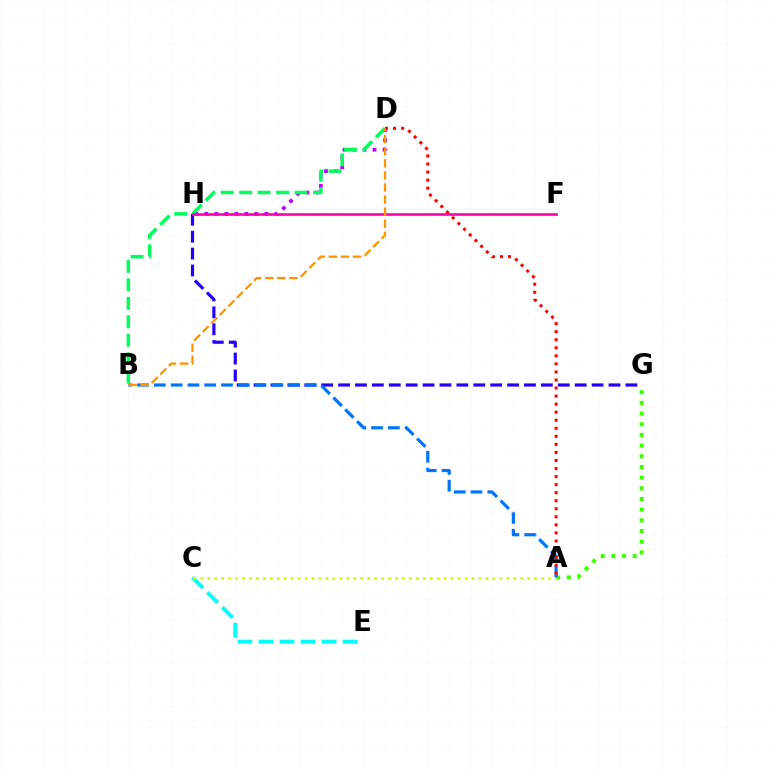{('A', 'G'): [{'color': '#3dff00', 'line_style': 'dotted', 'thickness': 2.9}], ('D', 'H'): [{'color': '#b900ff', 'line_style': 'dotted', 'thickness': 2.71}], ('G', 'H'): [{'color': '#2500ff', 'line_style': 'dashed', 'thickness': 2.3}], ('A', 'B'): [{'color': '#0074ff', 'line_style': 'dashed', 'thickness': 2.28}], ('B', 'D'): [{'color': '#00ff5c', 'line_style': 'dashed', 'thickness': 2.51}, {'color': '#ff9400', 'line_style': 'dashed', 'thickness': 1.64}], ('A', 'D'): [{'color': '#ff0000', 'line_style': 'dotted', 'thickness': 2.19}], ('C', 'E'): [{'color': '#00fff6', 'line_style': 'dashed', 'thickness': 2.86}], ('A', 'C'): [{'color': '#d1ff00', 'line_style': 'dotted', 'thickness': 1.89}], ('F', 'H'): [{'color': '#ff00ac', 'line_style': 'solid', 'thickness': 1.88}]}